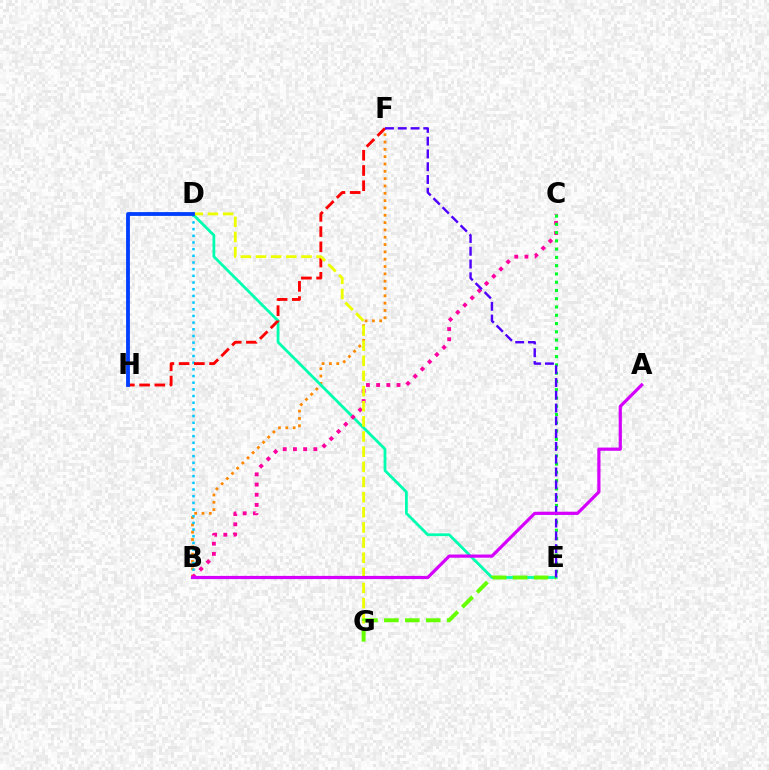{('B', 'F'): [{'color': '#ff8800', 'line_style': 'dotted', 'thickness': 1.99}], ('B', 'D'): [{'color': '#00c7ff', 'line_style': 'dotted', 'thickness': 1.81}], ('D', 'E'): [{'color': '#00ffaf', 'line_style': 'solid', 'thickness': 2.0}], ('F', 'H'): [{'color': '#ff0000', 'line_style': 'dashed', 'thickness': 2.07}], ('B', 'C'): [{'color': '#ff00a0', 'line_style': 'dotted', 'thickness': 2.77}], ('D', 'G'): [{'color': '#eeff00', 'line_style': 'dashed', 'thickness': 2.06}], ('E', 'G'): [{'color': '#66ff00', 'line_style': 'dashed', 'thickness': 2.84}], ('C', 'E'): [{'color': '#00ff27', 'line_style': 'dotted', 'thickness': 2.25}], ('D', 'H'): [{'color': '#003fff', 'line_style': 'solid', 'thickness': 2.75}], ('E', 'F'): [{'color': '#4f00ff', 'line_style': 'dashed', 'thickness': 1.74}], ('A', 'B'): [{'color': '#d600ff', 'line_style': 'solid', 'thickness': 2.3}]}